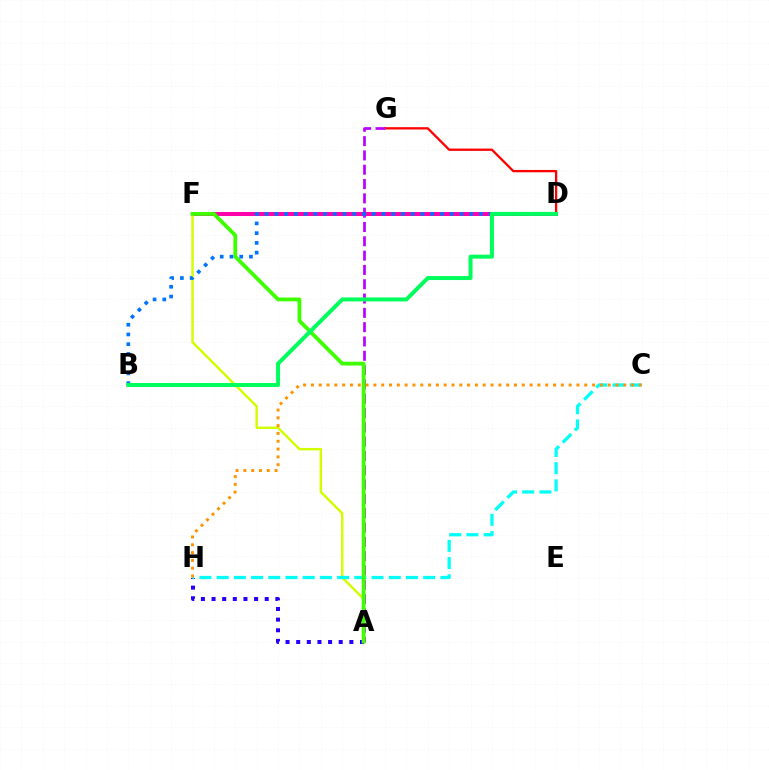{('D', 'F'): [{'color': '#ff00ac', 'line_style': 'solid', 'thickness': 2.86}], ('A', 'F'): [{'color': '#d1ff00', 'line_style': 'solid', 'thickness': 1.75}, {'color': '#3dff00', 'line_style': 'solid', 'thickness': 2.73}], ('D', 'G'): [{'color': '#ff0000', 'line_style': 'solid', 'thickness': 1.66}], ('A', 'H'): [{'color': '#2500ff', 'line_style': 'dotted', 'thickness': 2.89}], ('A', 'G'): [{'color': '#b900ff', 'line_style': 'dashed', 'thickness': 1.94}], ('C', 'H'): [{'color': '#00fff6', 'line_style': 'dashed', 'thickness': 2.34}, {'color': '#ff9400', 'line_style': 'dotted', 'thickness': 2.12}], ('B', 'D'): [{'color': '#0074ff', 'line_style': 'dotted', 'thickness': 2.65}, {'color': '#00ff5c', 'line_style': 'solid', 'thickness': 2.87}]}